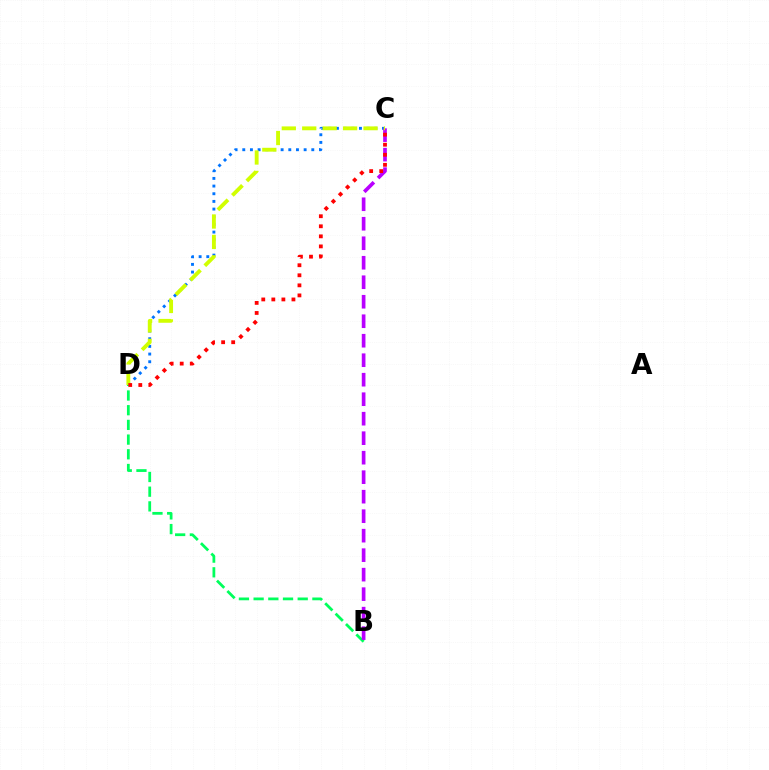{('C', 'D'): [{'color': '#0074ff', 'line_style': 'dotted', 'thickness': 2.08}, {'color': '#d1ff00', 'line_style': 'dashed', 'thickness': 2.78}, {'color': '#ff0000', 'line_style': 'dotted', 'thickness': 2.73}], ('B', 'D'): [{'color': '#00ff5c', 'line_style': 'dashed', 'thickness': 2.0}], ('B', 'C'): [{'color': '#b900ff', 'line_style': 'dashed', 'thickness': 2.65}]}